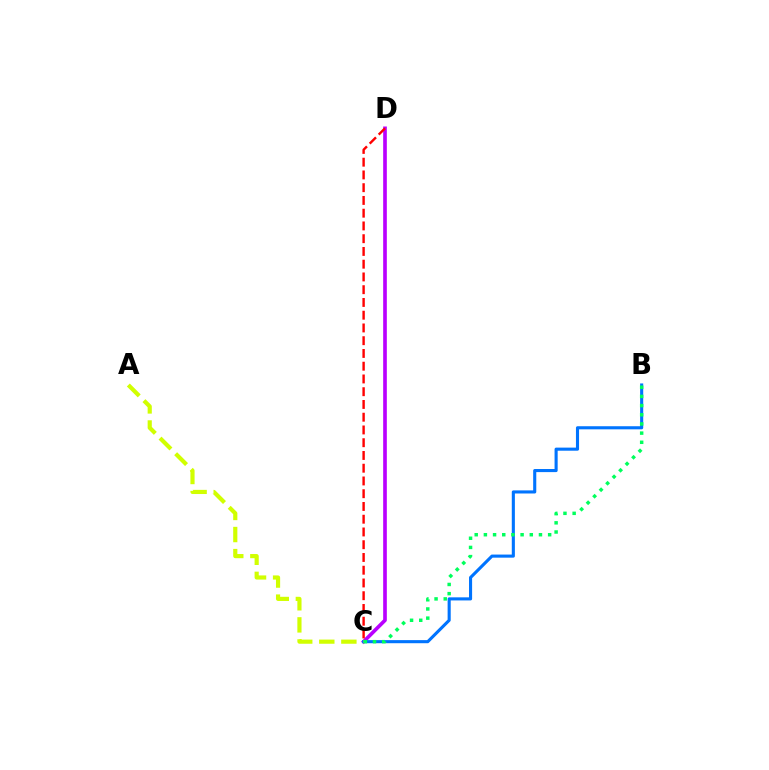{('C', 'D'): [{'color': '#b900ff', 'line_style': 'solid', 'thickness': 2.63}, {'color': '#ff0000', 'line_style': 'dashed', 'thickness': 1.73}], ('B', 'C'): [{'color': '#0074ff', 'line_style': 'solid', 'thickness': 2.23}, {'color': '#00ff5c', 'line_style': 'dotted', 'thickness': 2.49}], ('A', 'C'): [{'color': '#d1ff00', 'line_style': 'dashed', 'thickness': 3.0}]}